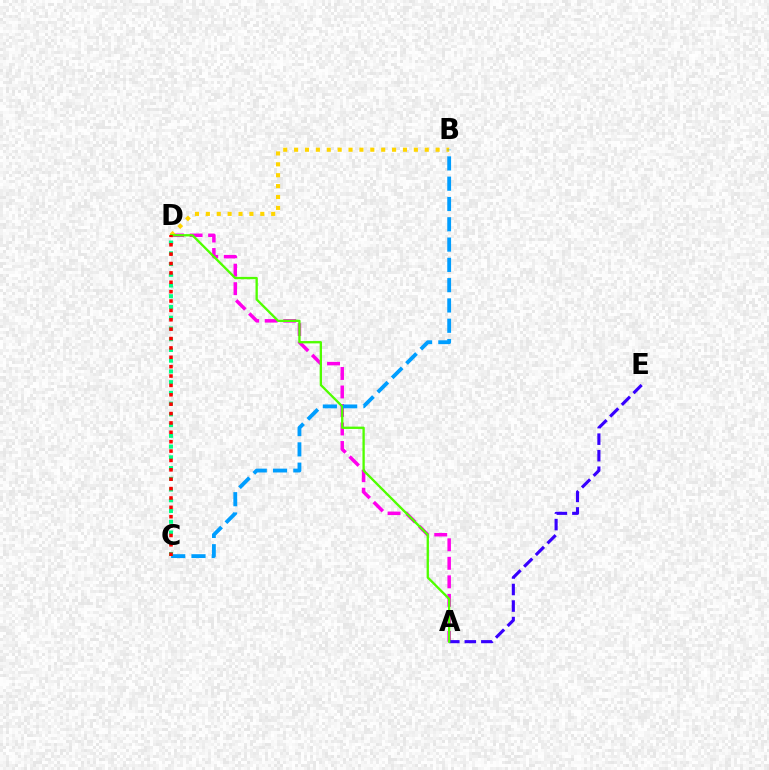{('A', 'D'): [{'color': '#ff00ed', 'line_style': 'dashed', 'thickness': 2.52}, {'color': '#4fff00', 'line_style': 'solid', 'thickness': 1.67}], ('A', 'E'): [{'color': '#3700ff', 'line_style': 'dashed', 'thickness': 2.25}], ('B', 'D'): [{'color': '#ffd500', 'line_style': 'dotted', 'thickness': 2.96}], ('B', 'C'): [{'color': '#009eff', 'line_style': 'dashed', 'thickness': 2.76}], ('C', 'D'): [{'color': '#00ff86', 'line_style': 'dotted', 'thickness': 2.92}, {'color': '#ff0000', 'line_style': 'dotted', 'thickness': 2.55}]}